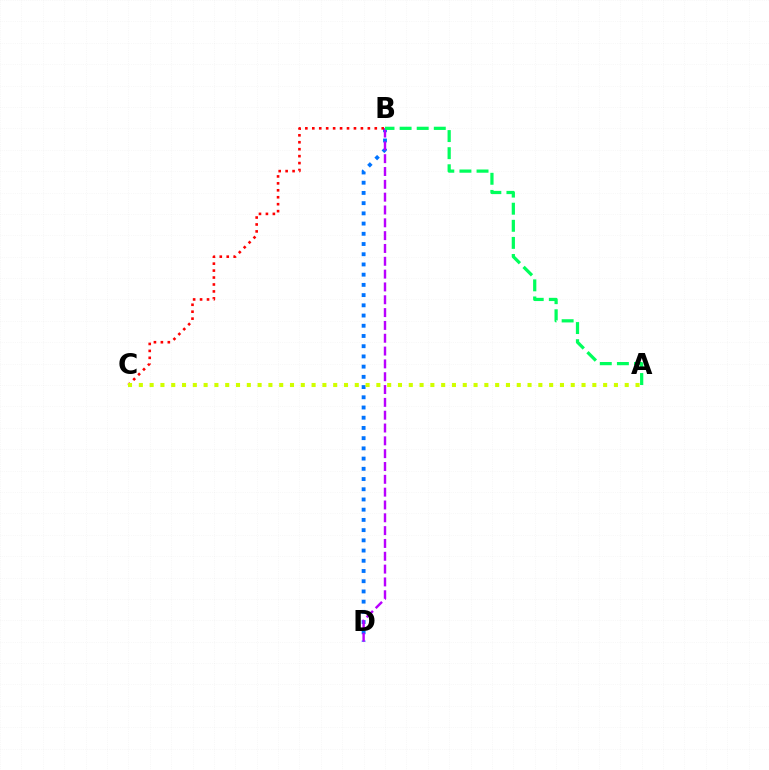{('B', 'D'): [{'color': '#0074ff', 'line_style': 'dotted', 'thickness': 2.78}, {'color': '#b900ff', 'line_style': 'dashed', 'thickness': 1.74}], ('B', 'C'): [{'color': '#ff0000', 'line_style': 'dotted', 'thickness': 1.89}], ('A', 'C'): [{'color': '#d1ff00', 'line_style': 'dotted', 'thickness': 2.93}], ('A', 'B'): [{'color': '#00ff5c', 'line_style': 'dashed', 'thickness': 2.32}]}